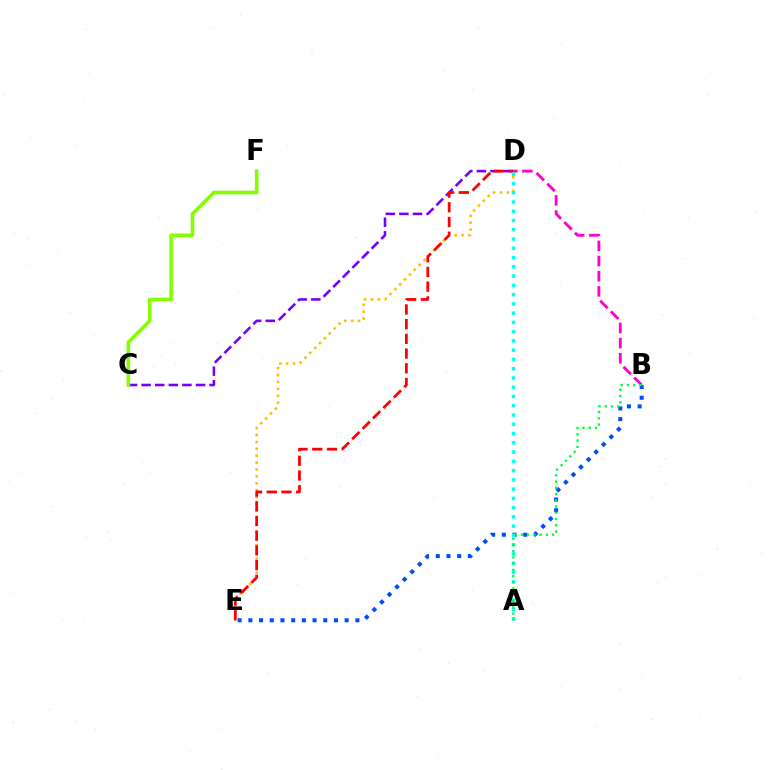{('C', 'D'): [{'color': '#7200ff', 'line_style': 'dashed', 'thickness': 1.85}], ('D', 'E'): [{'color': '#ffbd00', 'line_style': 'dotted', 'thickness': 1.87}, {'color': '#ff0000', 'line_style': 'dashed', 'thickness': 2.0}], ('B', 'E'): [{'color': '#004bff', 'line_style': 'dotted', 'thickness': 2.91}], ('C', 'F'): [{'color': '#84ff00', 'line_style': 'solid', 'thickness': 2.61}], ('B', 'D'): [{'color': '#ff00cf', 'line_style': 'dashed', 'thickness': 2.06}], ('A', 'D'): [{'color': '#00fff6', 'line_style': 'dotted', 'thickness': 2.52}], ('A', 'B'): [{'color': '#00ff39', 'line_style': 'dotted', 'thickness': 1.7}]}